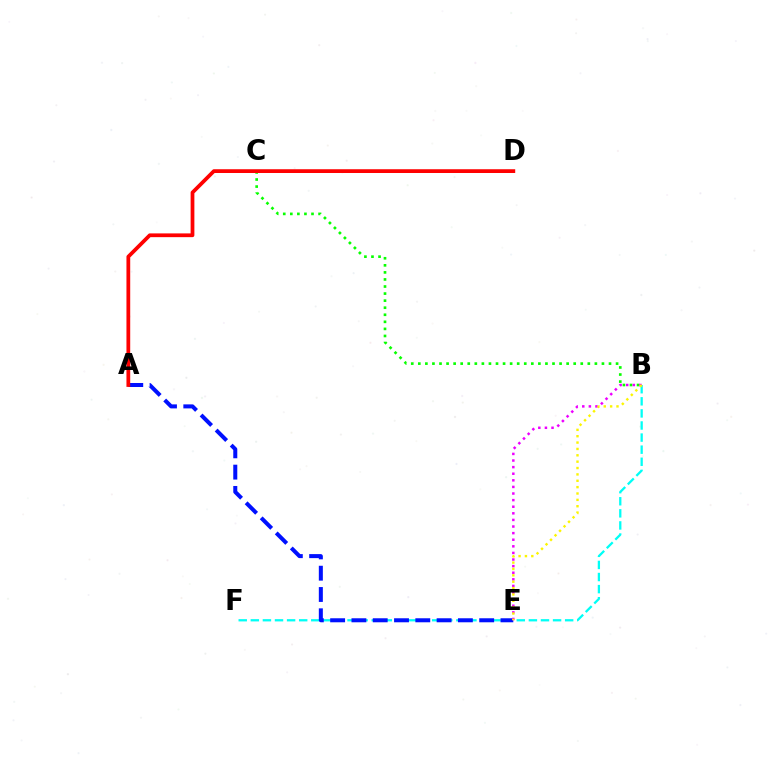{('B', 'F'): [{'color': '#00fff6', 'line_style': 'dashed', 'thickness': 1.64}], ('A', 'E'): [{'color': '#0010ff', 'line_style': 'dashed', 'thickness': 2.89}], ('B', 'C'): [{'color': '#08ff00', 'line_style': 'dotted', 'thickness': 1.92}], ('A', 'D'): [{'color': '#ff0000', 'line_style': 'solid', 'thickness': 2.71}], ('B', 'E'): [{'color': '#ee00ff', 'line_style': 'dotted', 'thickness': 1.79}, {'color': '#fcf500', 'line_style': 'dotted', 'thickness': 1.73}]}